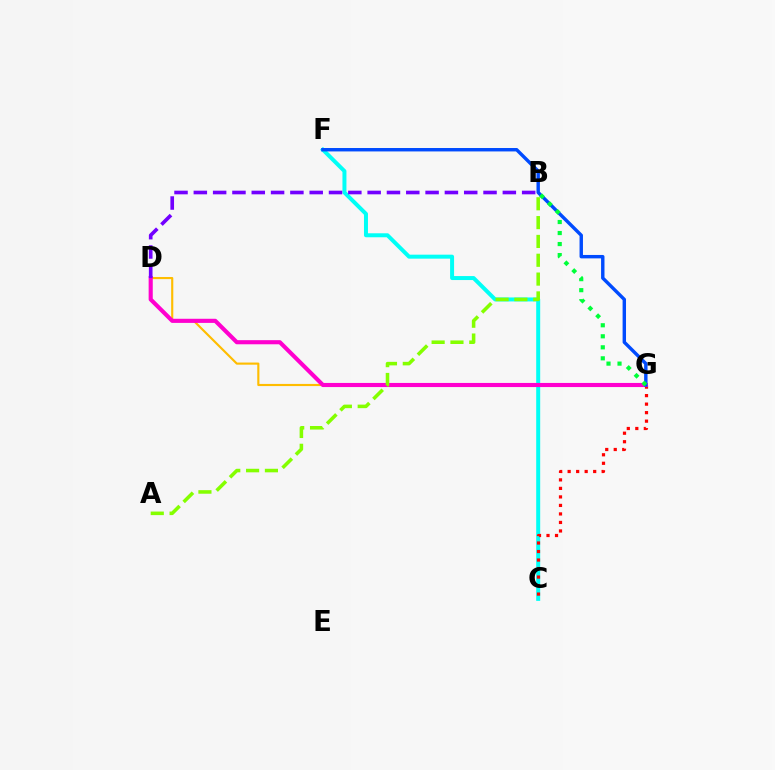{('C', 'F'): [{'color': '#00fff6', 'line_style': 'solid', 'thickness': 2.87}], ('C', 'G'): [{'color': '#ff0000', 'line_style': 'dotted', 'thickness': 2.31}], ('D', 'G'): [{'color': '#ffbd00', 'line_style': 'solid', 'thickness': 1.54}, {'color': '#ff00cf', 'line_style': 'solid', 'thickness': 2.97}], ('B', 'D'): [{'color': '#7200ff', 'line_style': 'dashed', 'thickness': 2.62}], ('F', 'G'): [{'color': '#004bff', 'line_style': 'solid', 'thickness': 2.46}], ('A', 'B'): [{'color': '#84ff00', 'line_style': 'dashed', 'thickness': 2.56}], ('B', 'G'): [{'color': '#00ff39', 'line_style': 'dotted', 'thickness': 2.99}]}